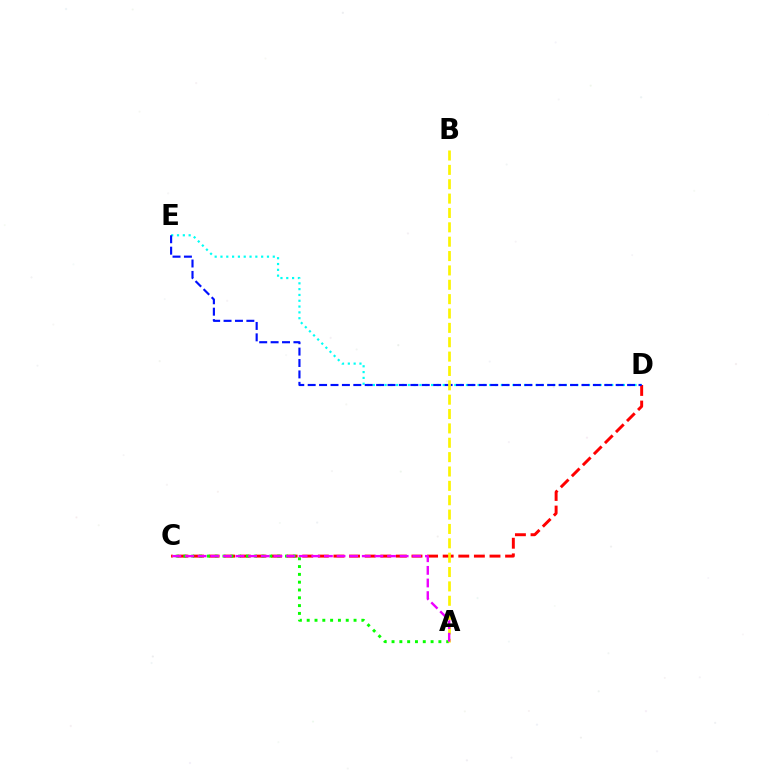{('D', 'E'): [{'color': '#00fff6', 'line_style': 'dotted', 'thickness': 1.58}, {'color': '#0010ff', 'line_style': 'dashed', 'thickness': 1.55}], ('C', 'D'): [{'color': '#ff0000', 'line_style': 'dashed', 'thickness': 2.12}], ('A', 'C'): [{'color': '#08ff00', 'line_style': 'dotted', 'thickness': 2.12}, {'color': '#ee00ff', 'line_style': 'dashed', 'thickness': 1.72}], ('A', 'B'): [{'color': '#fcf500', 'line_style': 'dashed', 'thickness': 1.95}]}